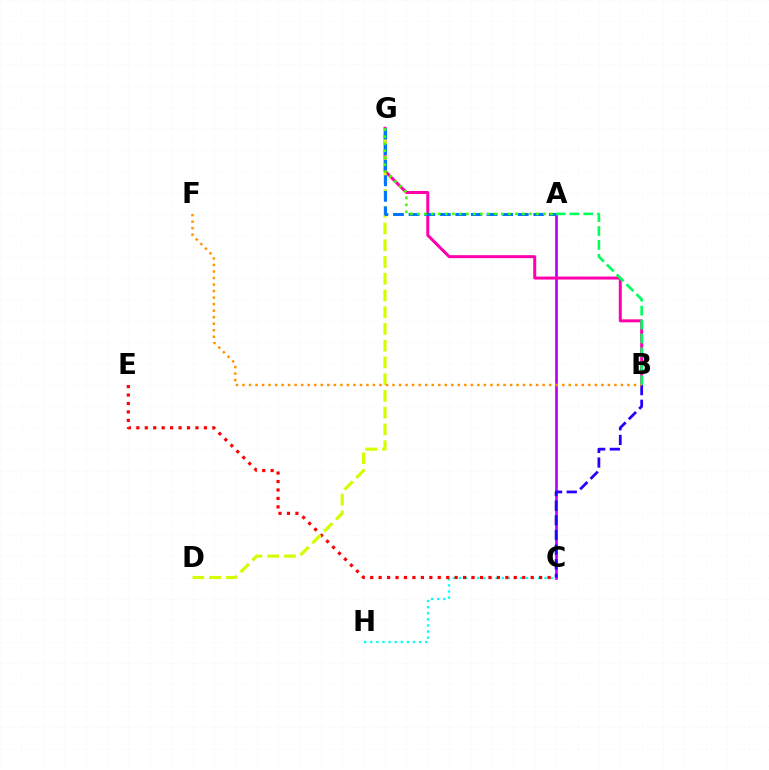{('C', 'H'): [{'color': '#00fff6', 'line_style': 'dotted', 'thickness': 1.66}], ('A', 'C'): [{'color': '#b900ff', 'line_style': 'solid', 'thickness': 1.95}], ('C', 'E'): [{'color': '#ff0000', 'line_style': 'dotted', 'thickness': 2.29}], ('B', 'G'): [{'color': '#ff00ac', 'line_style': 'solid', 'thickness': 2.16}], ('B', 'C'): [{'color': '#2500ff', 'line_style': 'dashed', 'thickness': 1.99}], ('D', 'G'): [{'color': '#d1ff00', 'line_style': 'dashed', 'thickness': 2.27}], ('A', 'G'): [{'color': '#0074ff', 'line_style': 'dashed', 'thickness': 2.12}, {'color': '#3dff00', 'line_style': 'dotted', 'thickness': 1.9}], ('A', 'B'): [{'color': '#00ff5c', 'line_style': 'dashed', 'thickness': 1.89}], ('B', 'F'): [{'color': '#ff9400', 'line_style': 'dotted', 'thickness': 1.77}]}